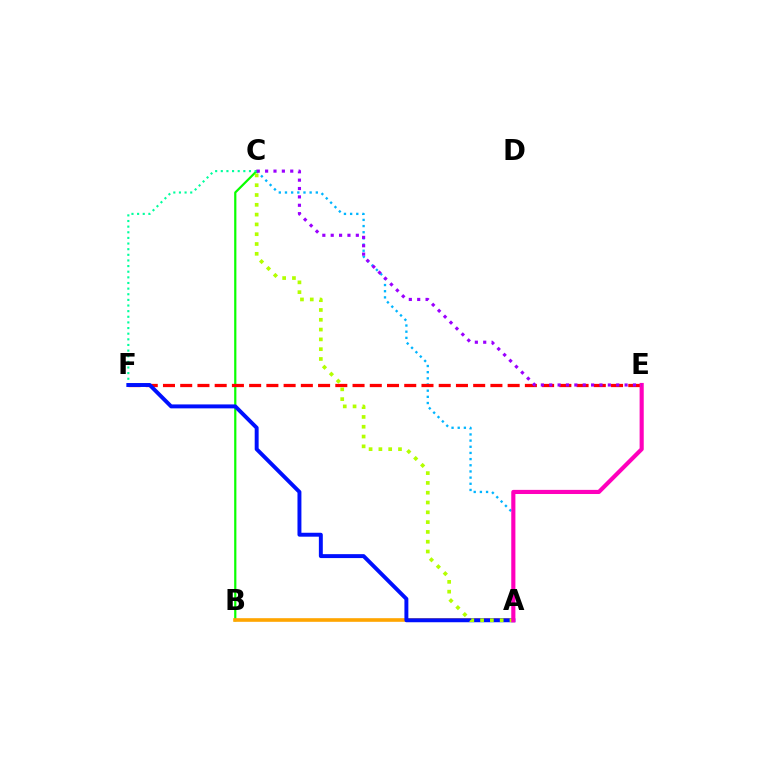{('A', 'C'): [{'color': '#00b5ff', 'line_style': 'dotted', 'thickness': 1.68}, {'color': '#b3ff00', 'line_style': 'dotted', 'thickness': 2.66}], ('B', 'C'): [{'color': '#08ff00', 'line_style': 'solid', 'thickness': 1.59}], ('E', 'F'): [{'color': '#ff0000', 'line_style': 'dashed', 'thickness': 2.34}], ('A', 'B'): [{'color': '#ffa500', 'line_style': 'solid', 'thickness': 2.61}], ('C', 'F'): [{'color': '#00ff9d', 'line_style': 'dotted', 'thickness': 1.53}], ('A', 'F'): [{'color': '#0010ff', 'line_style': 'solid', 'thickness': 2.83}], ('A', 'E'): [{'color': '#ff00bd', 'line_style': 'solid', 'thickness': 2.98}], ('C', 'E'): [{'color': '#9b00ff', 'line_style': 'dotted', 'thickness': 2.28}]}